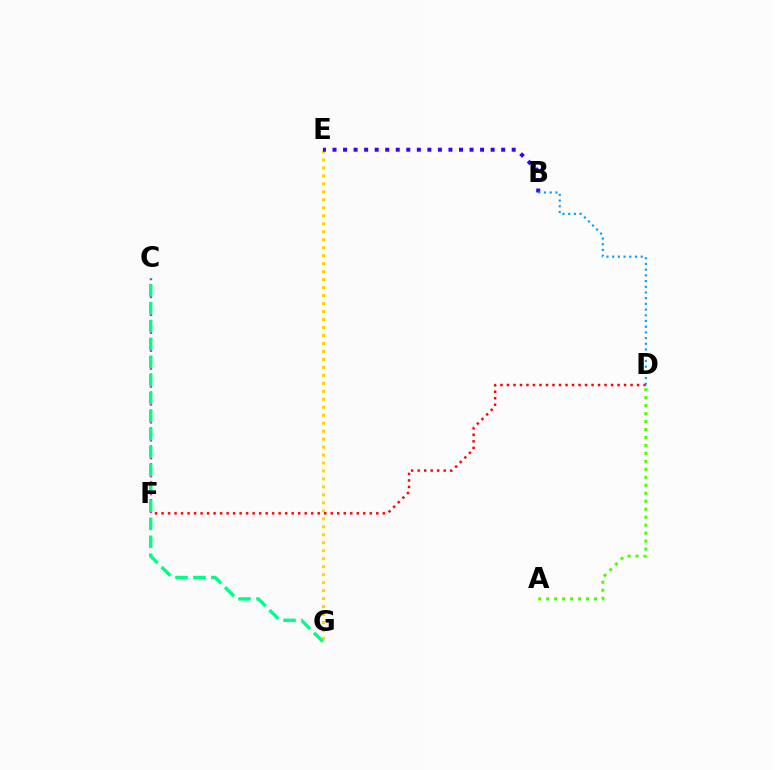{('E', 'G'): [{'color': '#ffd500', 'line_style': 'dotted', 'thickness': 2.17}], ('C', 'F'): [{'color': '#ff00ed', 'line_style': 'dotted', 'thickness': 1.62}], ('B', 'E'): [{'color': '#3700ff', 'line_style': 'dotted', 'thickness': 2.86}], ('A', 'D'): [{'color': '#4fff00', 'line_style': 'dotted', 'thickness': 2.16}], ('D', 'F'): [{'color': '#ff0000', 'line_style': 'dotted', 'thickness': 1.77}], ('C', 'G'): [{'color': '#00ff86', 'line_style': 'dashed', 'thickness': 2.44}], ('B', 'D'): [{'color': '#009eff', 'line_style': 'dotted', 'thickness': 1.55}]}